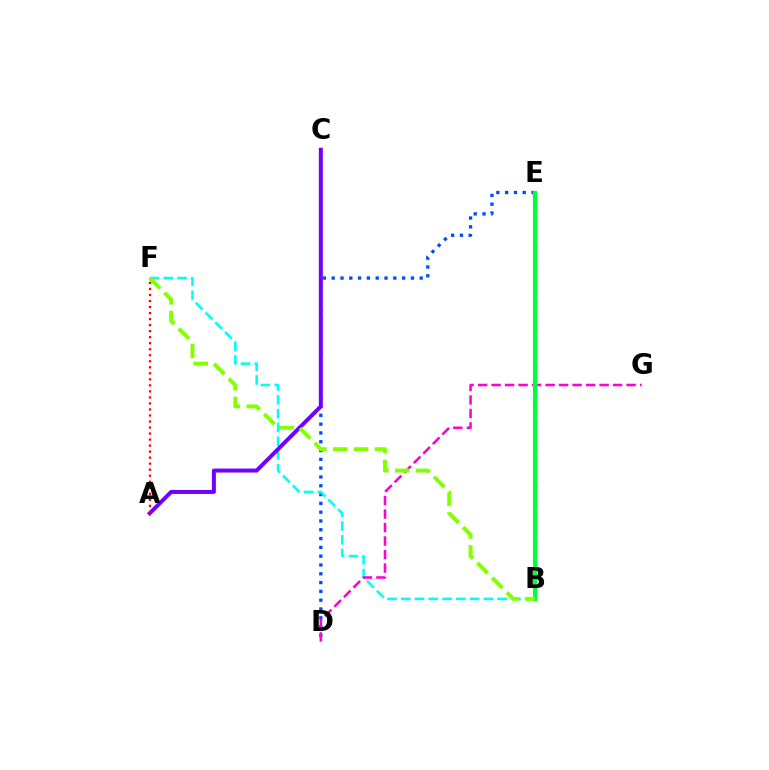{('D', 'E'): [{'color': '#004bff', 'line_style': 'dotted', 'thickness': 2.39}], ('B', 'F'): [{'color': '#00fff6', 'line_style': 'dashed', 'thickness': 1.87}, {'color': '#84ff00', 'line_style': 'dashed', 'thickness': 2.83}], ('D', 'G'): [{'color': '#ff00cf', 'line_style': 'dashed', 'thickness': 1.83}], ('A', 'C'): [{'color': '#7200ff', 'line_style': 'solid', 'thickness': 2.87}], ('B', 'E'): [{'color': '#ffbd00', 'line_style': 'dotted', 'thickness': 2.51}, {'color': '#00ff39', 'line_style': 'solid', 'thickness': 3.0}], ('A', 'F'): [{'color': '#ff0000', 'line_style': 'dotted', 'thickness': 1.64}]}